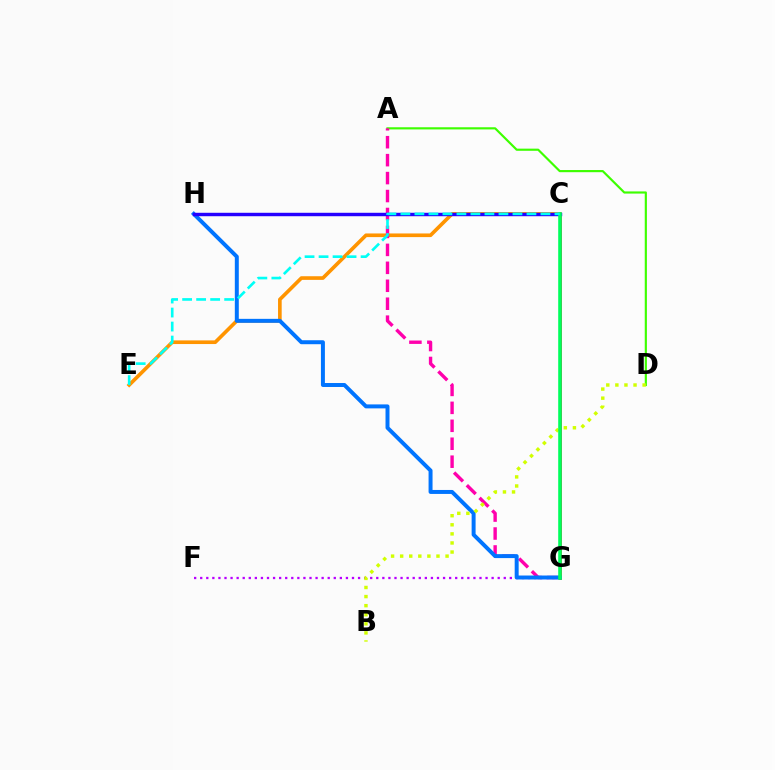{('A', 'D'): [{'color': '#3dff00', 'line_style': 'solid', 'thickness': 1.56}], ('C', 'E'): [{'color': '#ff9400', 'line_style': 'solid', 'thickness': 2.63}, {'color': '#00fff6', 'line_style': 'dashed', 'thickness': 1.9}], ('F', 'G'): [{'color': '#b900ff', 'line_style': 'dotted', 'thickness': 1.65}], ('C', 'G'): [{'color': '#ff0000', 'line_style': 'solid', 'thickness': 1.9}, {'color': '#00ff5c', 'line_style': 'solid', 'thickness': 2.59}], ('A', 'G'): [{'color': '#ff00ac', 'line_style': 'dashed', 'thickness': 2.44}], ('G', 'H'): [{'color': '#0074ff', 'line_style': 'solid', 'thickness': 2.86}], ('C', 'H'): [{'color': '#2500ff', 'line_style': 'solid', 'thickness': 2.47}], ('B', 'D'): [{'color': '#d1ff00', 'line_style': 'dotted', 'thickness': 2.47}]}